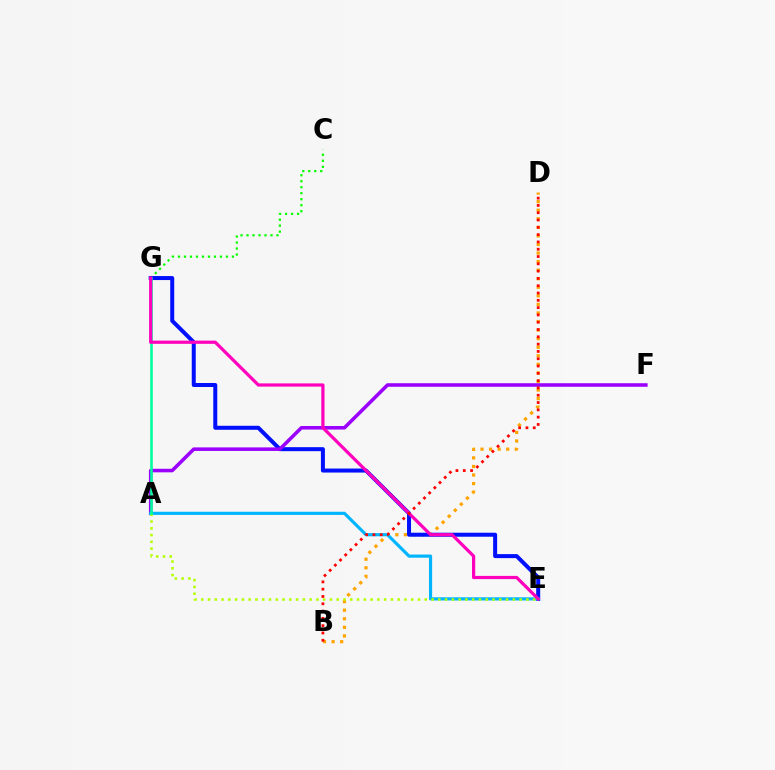{('C', 'G'): [{'color': '#08ff00', 'line_style': 'dotted', 'thickness': 1.63}], ('B', 'D'): [{'color': '#ffa500', 'line_style': 'dotted', 'thickness': 2.33}, {'color': '#ff0000', 'line_style': 'dotted', 'thickness': 1.98}], ('E', 'G'): [{'color': '#0010ff', 'line_style': 'solid', 'thickness': 2.88}, {'color': '#ff00bd', 'line_style': 'solid', 'thickness': 2.31}], ('A', 'F'): [{'color': '#9b00ff', 'line_style': 'solid', 'thickness': 2.56}], ('A', 'E'): [{'color': '#00b5ff', 'line_style': 'solid', 'thickness': 2.27}, {'color': '#b3ff00', 'line_style': 'dotted', 'thickness': 1.84}], ('A', 'G'): [{'color': '#00ff9d', 'line_style': 'solid', 'thickness': 1.87}]}